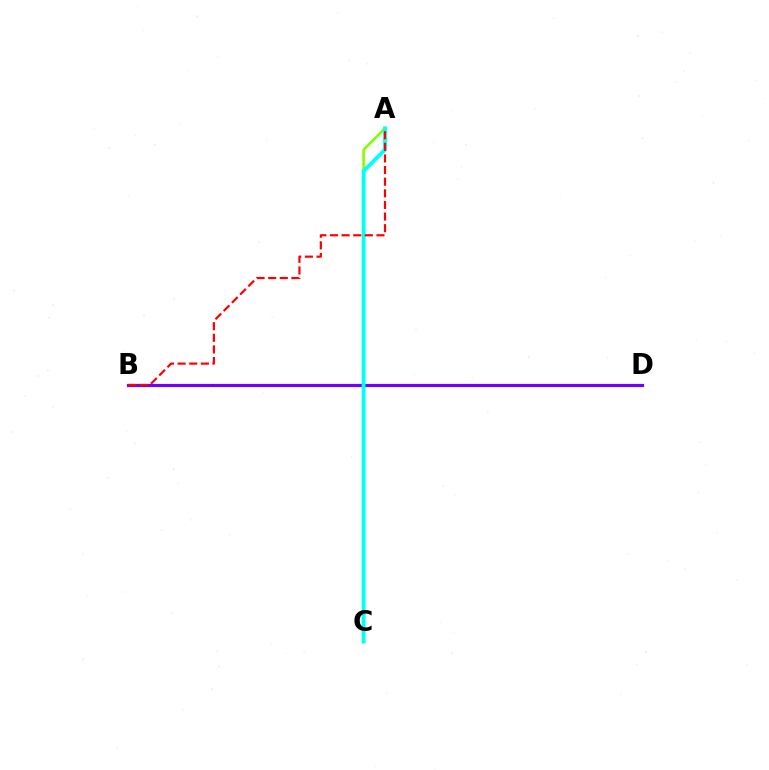{('A', 'C'): [{'color': '#84ff00', 'line_style': 'solid', 'thickness': 1.89}, {'color': '#00fff6', 'line_style': 'solid', 'thickness': 2.76}], ('B', 'D'): [{'color': '#7200ff', 'line_style': 'solid', 'thickness': 2.29}], ('A', 'B'): [{'color': '#ff0000', 'line_style': 'dashed', 'thickness': 1.58}]}